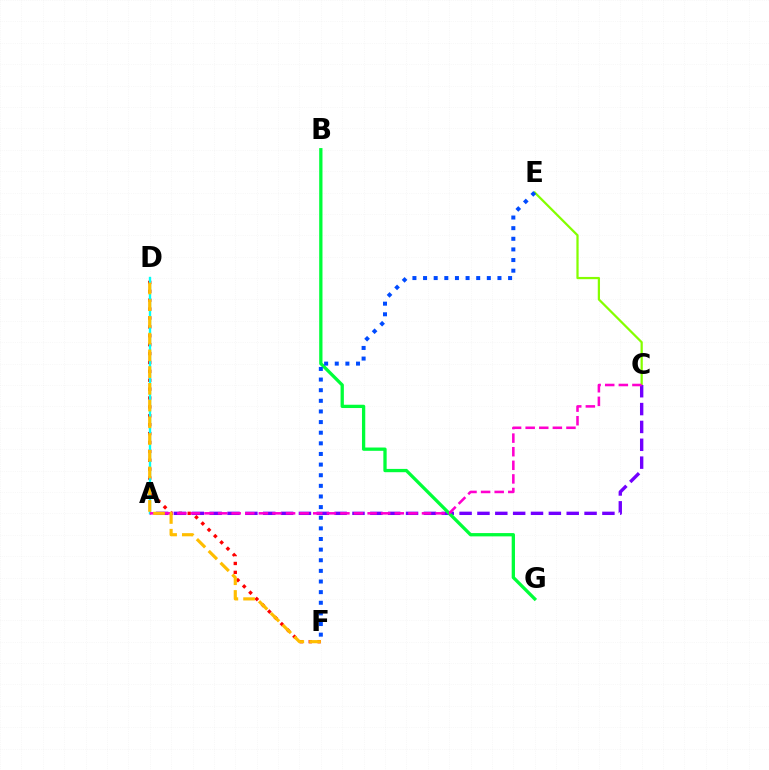{('C', 'E'): [{'color': '#84ff00', 'line_style': 'solid', 'thickness': 1.61}], ('D', 'F'): [{'color': '#ff0000', 'line_style': 'dotted', 'thickness': 2.42}, {'color': '#ffbd00', 'line_style': 'dashed', 'thickness': 2.27}], ('A', 'C'): [{'color': '#7200ff', 'line_style': 'dashed', 'thickness': 2.43}, {'color': '#ff00cf', 'line_style': 'dashed', 'thickness': 1.85}], ('B', 'G'): [{'color': '#00ff39', 'line_style': 'solid', 'thickness': 2.37}], ('A', 'D'): [{'color': '#00fff6', 'line_style': 'solid', 'thickness': 1.7}], ('E', 'F'): [{'color': '#004bff', 'line_style': 'dotted', 'thickness': 2.89}]}